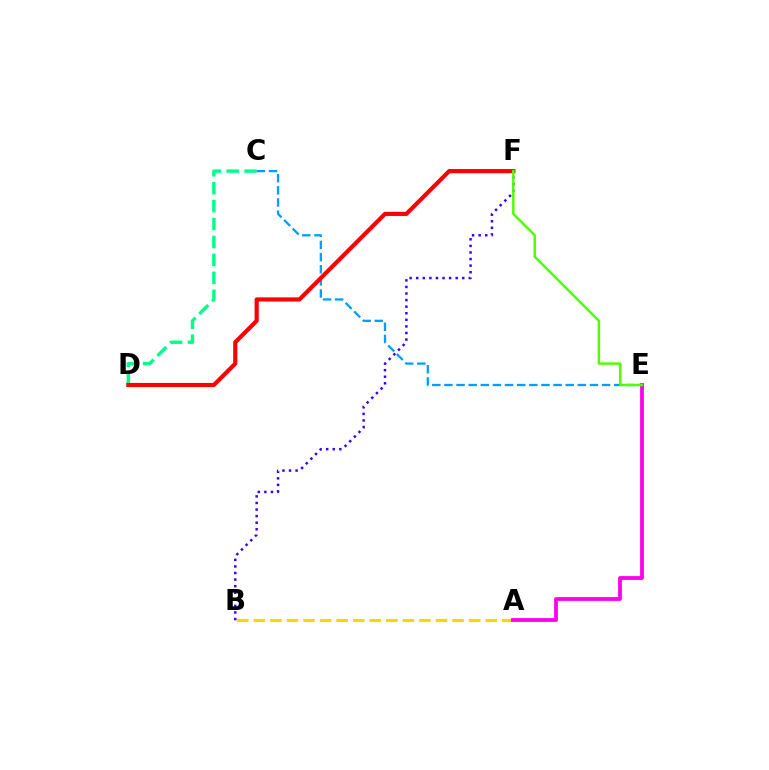{('C', 'D'): [{'color': '#00ff86', 'line_style': 'dashed', 'thickness': 2.44}], ('C', 'E'): [{'color': '#009eff', 'line_style': 'dashed', 'thickness': 1.65}], ('A', 'B'): [{'color': '#ffd500', 'line_style': 'dashed', 'thickness': 2.25}], ('A', 'E'): [{'color': '#ff00ed', 'line_style': 'solid', 'thickness': 2.72}], ('D', 'F'): [{'color': '#ff0000', 'line_style': 'solid', 'thickness': 2.99}], ('B', 'F'): [{'color': '#3700ff', 'line_style': 'dotted', 'thickness': 1.79}], ('E', 'F'): [{'color': '#4fff00', 'line_style': 'solid', 'thickness': 1.77}]}